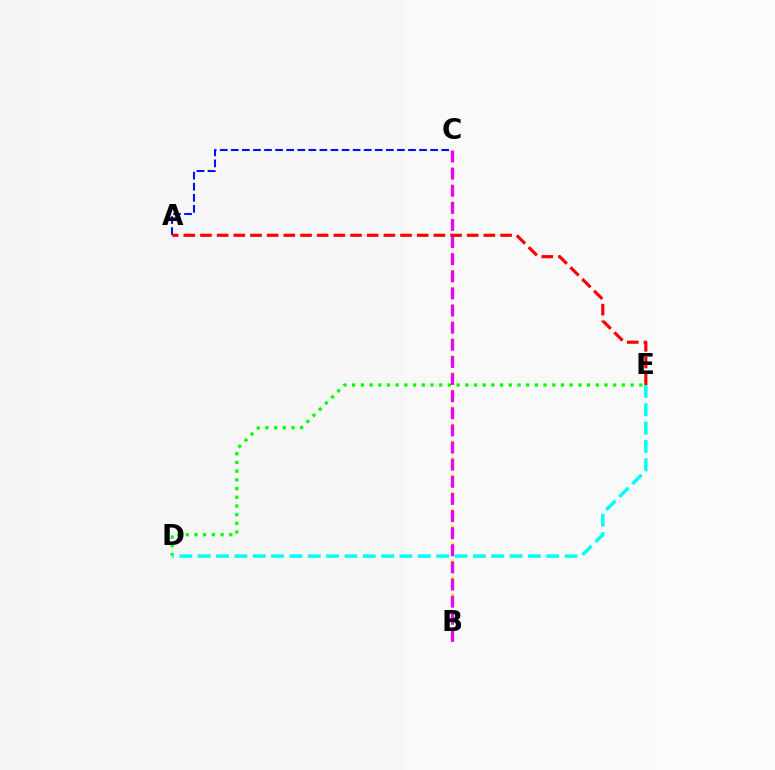{('B', 'C'): [{'color': '#fcf500', 'line_style': 'dashed', 'thickness': 2.32}, {'color': '#ee00ff', 'line_style': 'dashed', 'thickness': 2.33}], ('A', 'C'): [{'color': '#0010ff', 'line_style': 'dashed', 'thickness': 1.5}], ('D', 'E'): [{'color': '#08ff00', 'line_style': 'dotted', 'thickness': 2.36}, {'color': '#00fff6', 'line_style': 'dashed', 'thickness': 2.49}], ('A', 'E'): [{'color': '#ff0000', 'line_style': 'dashed', 'thickness': 2.26}]}